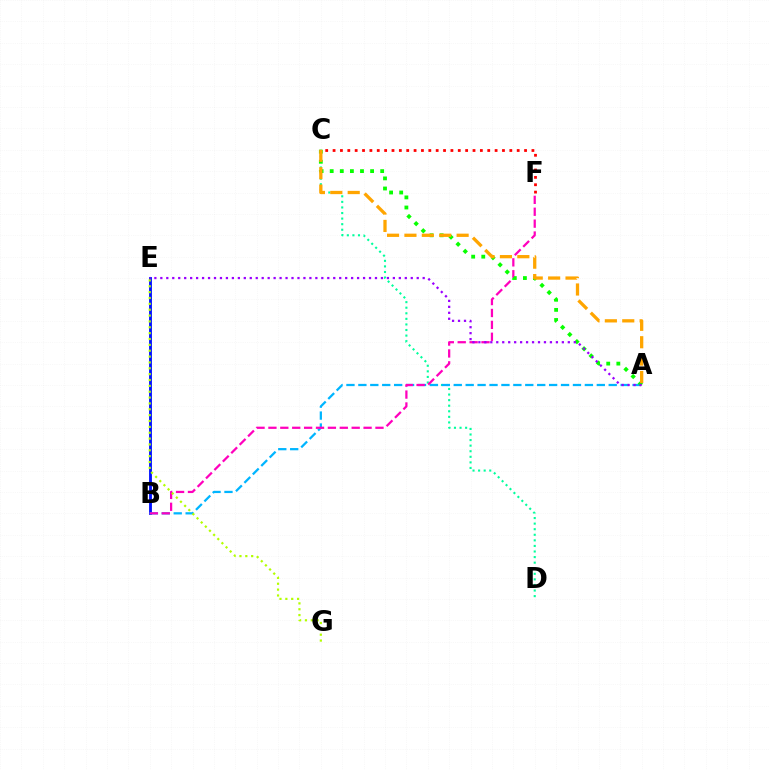{('C', 'D'): [{'color': '#00ff9d', 'line_style': 'dotted', 'thickness': 1.51}], ('B', 'E'): [{'color': '#0010ff', 'line_style': 'solid', 'thickness': 2.05}], ('A', 'B'): [{'color': '#00b5ff', 'line_style': 'dashed', 'thickness': 1.62}], ('B', 'F'): [{'color': '#ff00bd', 'line_style': 'dashed', 'thickness': 1.62}], ('E', 'G'): [{'color': '#b3ff00', 'line_style': 'dotted', 'thickness': 1.59}], ('A', 'C'): [{'color': '#08ff00', 'line_style': 'dotted', 'thickness': 2.74}, {'color': '#ffa500', 'line_style': 'dashed', 'thickness': 2.36}], ('A', 'E'): [{'color': '#9b00ff', 'line_style': 'dotted', 'thickness': 1.62}], ('C', 'F'): [{'color': '#ff0000', 'line_style': 'dotted', 'thickness': 2.0}]}